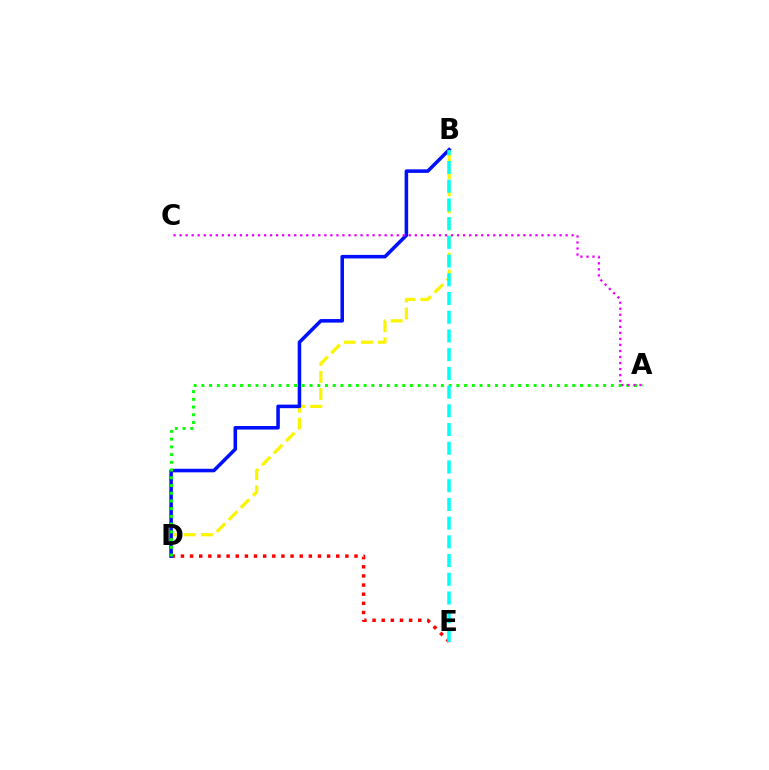{('B', 'D'): [{'color': '#fcf500', 'line_style': 'dashed', 'thickness': 2.32}, {'color': '#0010ff', 'line_style': 'solid', 'thickness': 2.56}], ('D', 'E'): [{'color': '#ff0000', 'line_style': 'dotted', 'thickness': 2.48}], ('A', 'D'): [{'color': '#08ff00', 'line_style': 'dotted', 'thickness': 2.1}], ('B', 'E'): [{'color': '#00fff6', 'line_style': 'dashed', 'thickness': 2.54}], ('A', 'C'): [{'color': '#ee00ff', 'line_style': 'dotted', 'thickness': 1.64}]}